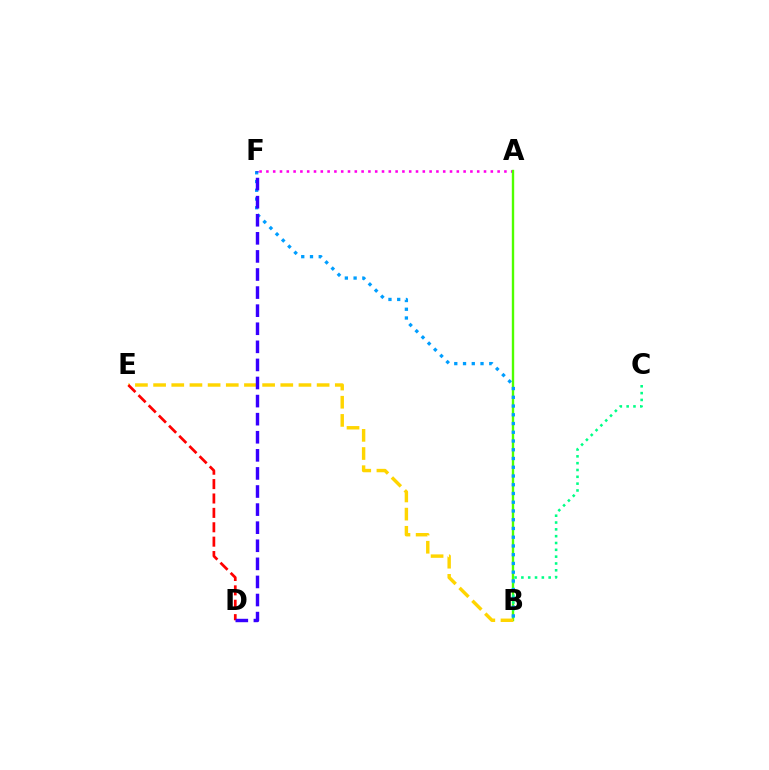{('A', 'F'): [{'color': '#ff00ed', 'line_style': 'dotted', 'thickness': 1.85}], ('A', 'B'): [{'color': '#4fff00', 'line_style': 'solid', 'thickness': 1.71}], ('B', 'E'): [{'color': '#ffd500', 'line_style': 'dashed', 'thickness': 2.47}], ('D', 'E'): [{'color': '#ff0000', 'line_style': 'dashed', 'thickness': 1.95}], ('B', 'C'): [{'color': '#00ff86', 'line_style': 'dotted', 'thickness': 1.85}], ('B', 'F'): [{'color': '#009eff', 'line_style': 'dotted', 'thickness': 2.38}], ('D', 'F'): [{'color': '#3700ff', 'line_style': 'dashed', 'thickness': 2.46}]}